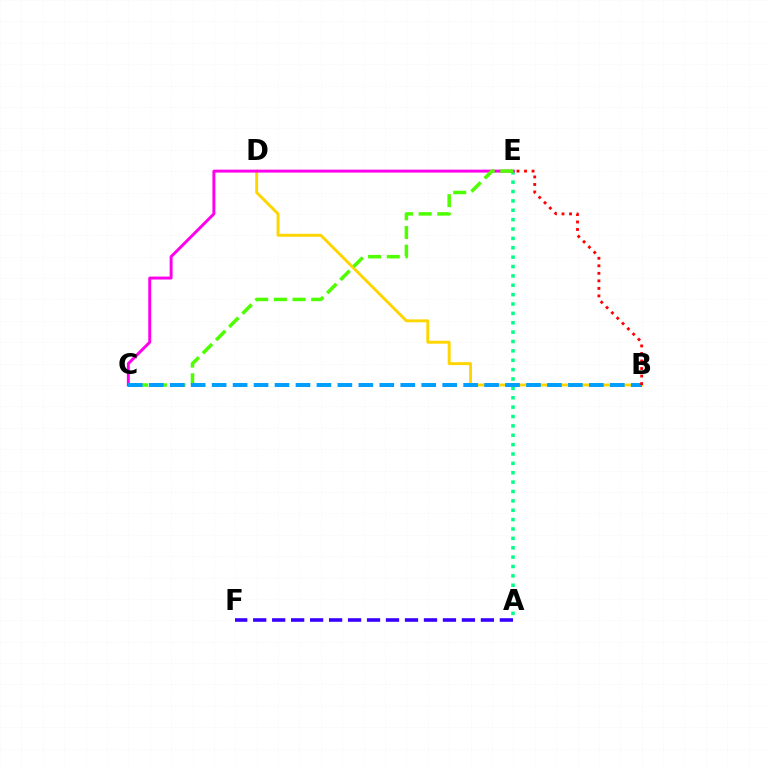{('A', 'E'): [{'color': '#00ff86', 'line_style': 'dotted', 'thickness': 2.55}], ('B', 'D'): [{'color': '#ffd500', 'line_style': 'solid', 'thickness': 2.11}], ('C', 'E'): [{'color': '#ff00ed', 'line_style': 'solid', 'thickness': 2.12}, {'color': '#4fff00', 'line_style': 'dashed', 'thickness': 2.53}], ('A', 'F'): [{'color': '#3700ff', 'line_style': 'dashed', 'thickness': 2.58}], ('B', 'C'): [{'color': '#009eff', 'line_style': 'dashed', 'thickness': 2.85}], ('B', 'E'): [{'color': '#ff0000', 'line_style': 'dotted', 'thickness': 2.05}]}